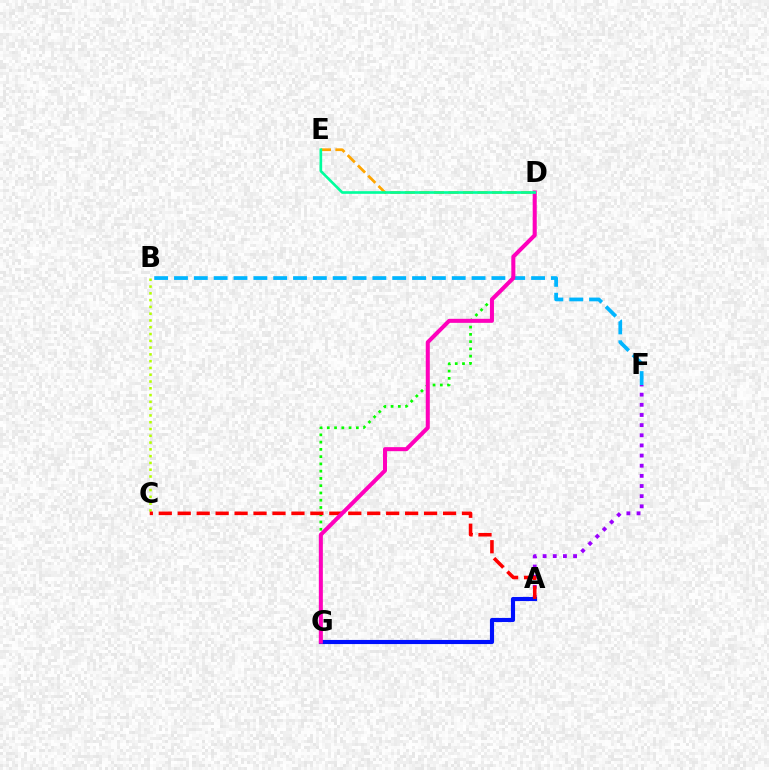{('A', 'F'): [{'color': '#9b00ff', 'line_style': 'dotted', 'thickness': 2.76}], ('B', 'C'): [{'color': '#b3ff00', 'line_style': 'dotted', 'thickness': 1.84}], ('A', 'G'): [{'color': '#0010ff', 'line_style': 'solid', 'thickness': 2.97}], ('D', 'G'): [{'color': '#08ff00', 'line_style': 'dotted', 'thickness': 1.97}, {'color': '#ff00bd', 'line_style': 'solid', 'thickness': 2.9}], ('A', 'C'): [{'color': '#ff0000', 'line_style': 'dashed', 'thickness': 2.57}], ('D', 'E'): [{'color': '#ffa500', 'line_style': 'dashed', 'thickness': 1.97}, {'color': '#00ff9d', 'line_style': 'solid', 'thickness': 1.91}], ('B', 'F'): [{'color': '#00b5ff', 'line_style': 'dashed', 'thickness': 2.7}]}